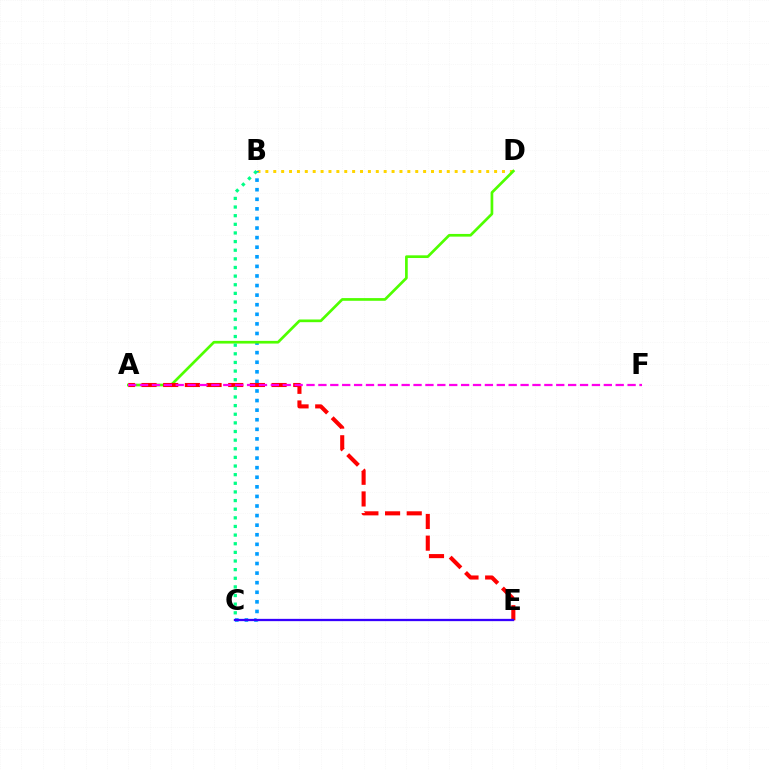{('B', 'D'): [{'color': '#ffd500', 'line_style': 'dotted', 'thickness': 2.14}], ('B', 'C'): [{'color': '#009eff', 'line_style': 'dotted', 'thickness': 2.6}, {'color': '#00ff86', 'line_style': 'dotted', 'thickness': 2.35}], ('A', 'D'): [{'color': '#4fff00', 'line_style': 'solid', 'thickness': 1.94}], ('A', 'E'): [{'color': '#ff0000', 'line_style': 'dashed', 'thickness': 2.94}], ('C', 'E'): [{'color': '#3700ff', 'line_style': 'solid', 'thickness': 1.65}], ('A', 'F'): [{'color': '#ff00ed', 'line_style': 'dashed', 'thickness': 1.62}]}